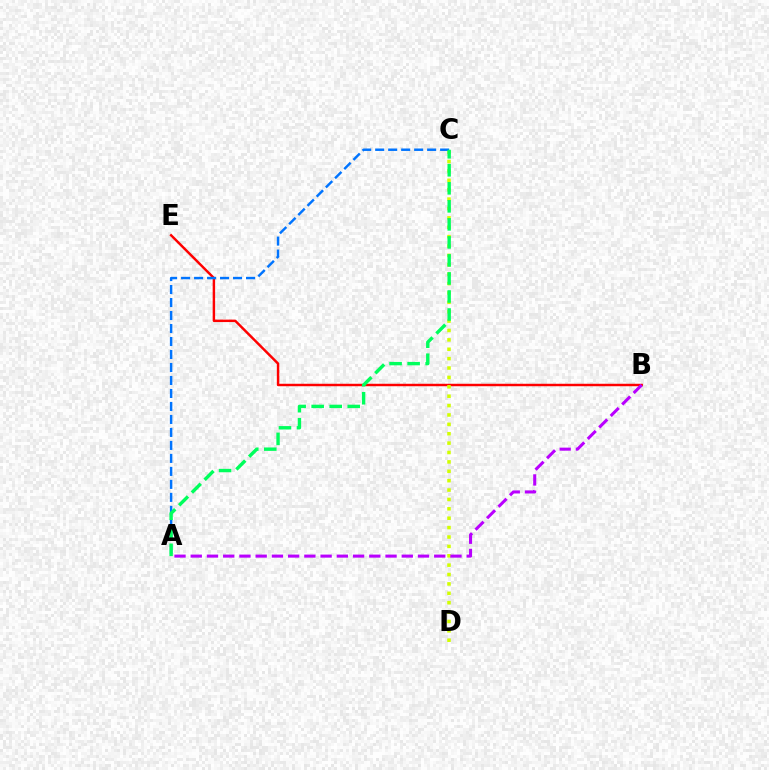{('B', 'E'): [{'color': '#ff0000', 'line_style': 'solid', 'thickness': 1.76}], ('C', 'D'): [{'color': '#d1ff00', 'line_style': 'dotted', 'thickness': 2.55}], ('A', 'C'): [{'color': '#0074ff', 'line_style': 'dashed', 'thickness': 1.76}, {'color': '#00ff5c', 'line_style': 'dashed', 'thickness': 2.45}], ('A', 'B'): [{'color': '#b900ff', 'line_style': 'dashed', 'thickness': 2.21}]}